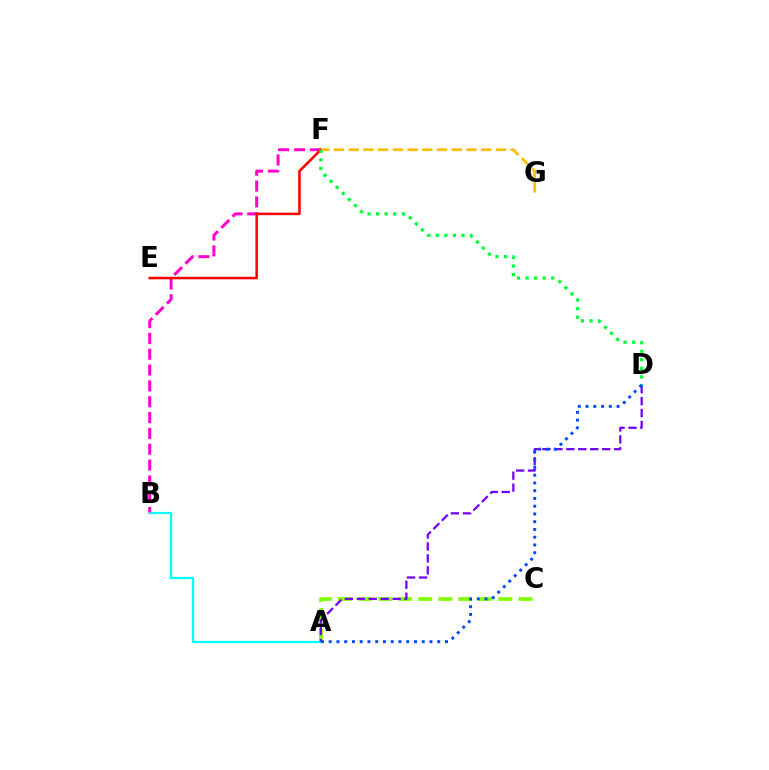{('B', 'F'): [{'color': '#ff00cf', 'line_style': 'dashed', 'thickness': 2.15}], ('A', 'C'): [{'color': '#84ff00', 'line_style': 'dashed', 'thickness': 2.72}], ('E', 'F'): [{'color': '#ff0000', 'line_style': 'solid', 'thickness': 1.82}], ('F', 'G'): [{'color': '#ffbd00', 'line_style': 'dashed', 'thickness': 2.0}], ('D', 'F'): [{'color': '#00ff39', 'line_style': 'dotted', 'thickness': 2.33}], ('A', 'B'): [{'color': '#00fff6', 'line_style': 'solid', 'thickness': 1.64}], ('A', 'D'): [{'color': '#7200ff', 'line_style': 'dashed', 'thickness': 1.62}, {'color': '#004bff', 'line_style': 'dotted', 'thickness': 2.11}]}